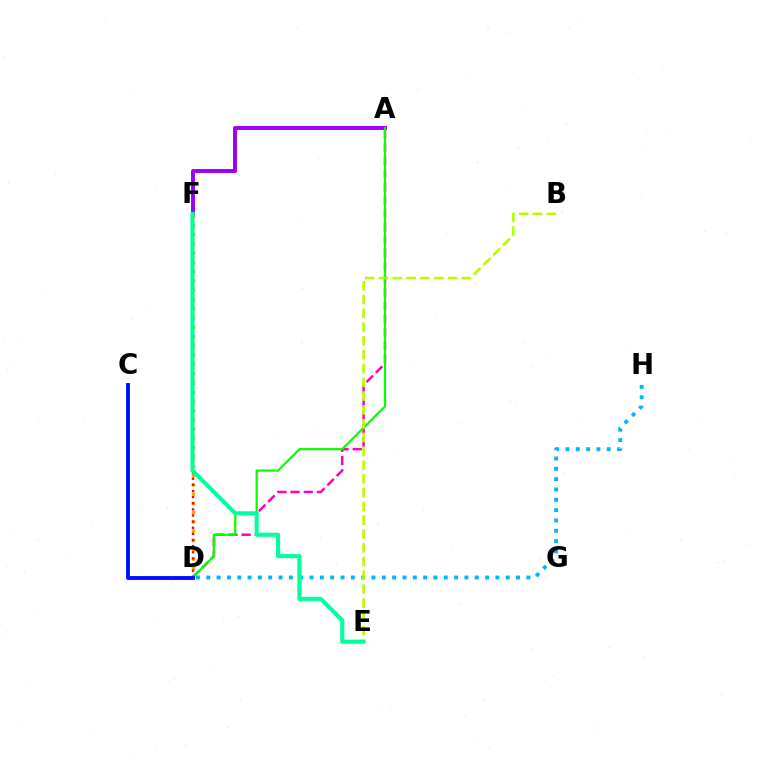{('A', 'D'): [{'color': '#ff00bd', 'line_style': 'dashed', 'thickness': 1.79}, {'color': '#08ff00', 'line_style': 'solid', 'thickness': 1.59}], ('A', 'F'): [{'color': '#9b00ff', 'line_style': 'solid', 'thickness': 2.83}], ('D', 'F'): [{'color': '#ffa500', 'line_style': 'dotted', 'thickness': 2.52}, {'color': '#ff0000', 'line_style': 'dotted', 'thickness': 1.67}], ('D', 'H'): [{'color': '#00b5ff', 'line_style': 'dotted', 'thickness': 2.81}], ('B', 'E'): [{'color': '#b3ff00', 'line_style': 'dashed', 'thickness': 1.87}], ('E', 'F'): [{'color': '#00ff9d', 'line_style': 'solid', 'thickness': 2.96}], ('C', 'D'): [{'color': '#0010ff', 'line_style': 'solid', 'thickness': 2.8}]}